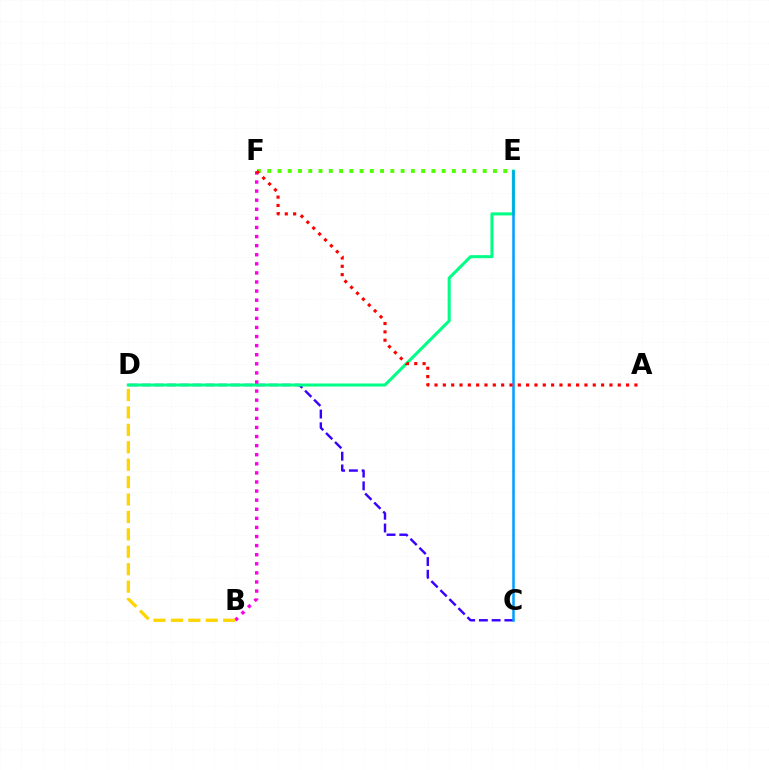{('C', 'D'): [{'color': '#3700ff', 'line_style': 'dashed', 'thickness': 1.73}], ('E', 'F'): [{'color': '#4fff00', 'line_style': 'dotted', 'thickness': 2.79}], ('D', 'E'): [{'color': '#00ff86', 'line_style': 'solid', 'thickness': 2.19}], ('B', 'F'): [{'color': '#ff00ed', 'line_style': 'dotted', 'thickness': 2.47}], ('B', 'D'): [{'color': '#ffd500', 'line_style': 'dashed', 'thickness': 2.37}], ('C', 'E'): [{'color': '#009eff', 'line_style': 'solid', 'thickness': 1.81}], ('A', 'F'): [{'color': '#ff0000', 'line_style': 'dotted', 'thickness': 2.26}]}